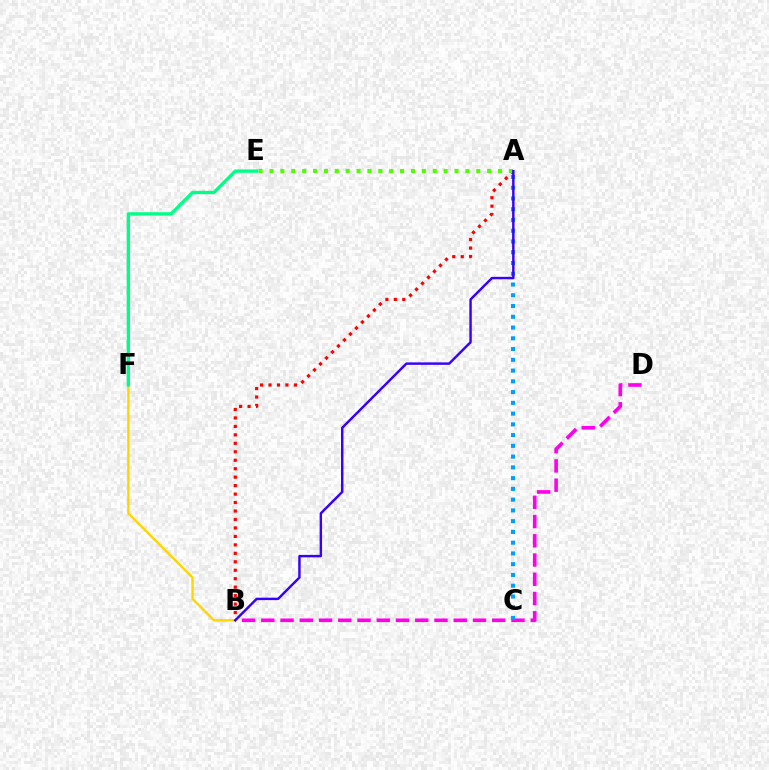{('A', 'B'): [{'color': '#ff0000', 'line_style': 'dotted', 'thickness': 2.3}, {'color': '#3700ff', 'line_style': 'solid', 'thickness': 1.75}], ('B', 'D'): [{'color': '#ff00ed', 'line_style': 'dashed', 'thickness': 2.61}], ('A', 'E'): [{'color': '#4fff00', 'line_style': 'dotted', 'thickness': 2.96}], ('A', 'C'): [{'color': '#009eff', 'line_style': 'dotted', 'thickness': 2.92}], ('B', 'F'): [{'color': '#ffd500', 'line_style': 'solid', 'thickness': 1.68}], ('E', 'F'): [{'color': '#00ff86', 'line_style': 'solid', 'thickness': 2.39}]}